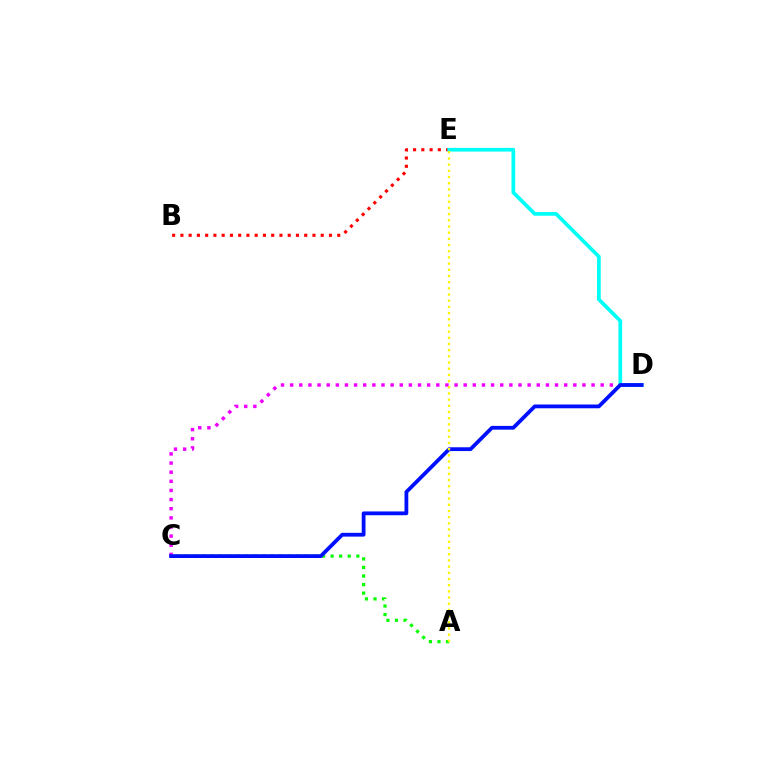{('B', 'E'): [{'color': '#ff0000', 'line_style': 'dotted', 'thickness': 2.24}], ('C', 'D'): [{'color': '#ee00ff', 'line_style': 'dotted', 'thickness': 2.48}, {'color': '#0010ff', 'line_style': 'solid', 'thickness': 2.72}], ('A', 'C'): [{'color': '#08ff00', 'line_style': 'dotted', 'thickness': 2.33}], ('D', 'E'): [{'color': '#00fff6', 'line_style': 'solid', 'thickness': 2.67}], ('A', 'E'): [{'color': '#fcf500', 'line_style': 'dotted', 'thickness': 1.68}]}